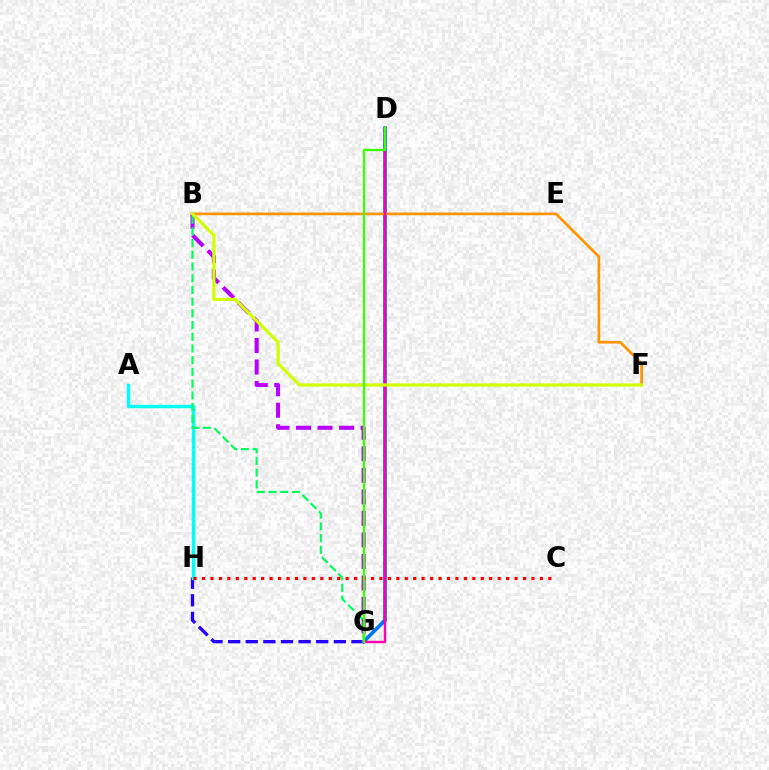{('G', 'H'): [{'color': '#2500ff', 'line_style': 'dashed', 'thickness': 2.39}], ('D', 'G'): [{'color': '#0074ff', 'line_style': 'solid', 'thickness': 2.65}, {'color': '#ff00ac', 'line_style': 'solid', 'thickness': 1.74}, {'color': '#3dff00', 'line_style': 'solid', 'thickness': 1.69}], ('A', 'H'): [{'color': '#00fff6', 'line_style': 'solid', 'thickness': 2.47}], ('B', 'F'): [{'color': '#ff9400', 'line_style': 'solid', 'thickness': 1.95}, {'color': '#d1ff00', 'line_style': 'solid', 'thickness': 2.3}], ('B', 'G'): [{'color': '#b900ff', 'line_style': 'dashed', 'thickness': 2.92}, {'color': '#00ff5c', 'line_style': 'dashed', 'thickness': 1.59}], ('C', 'H'): [{'color': '#ff0000', 'line_style': 'dotted', 'thickness': 2.3}]}